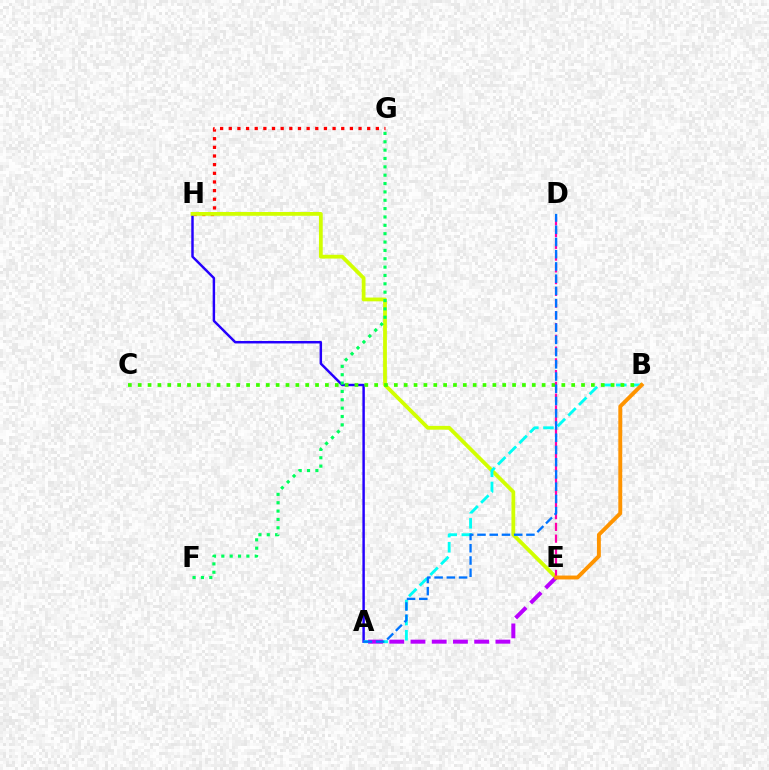{('G', 'H'): [{'color': '#ff0000', 'line_style': 'dotted', 'thickness': 2.35}], ('A', 'H'): [{'color': '#2500ff', 'line_style': 'solid', 'thickness': 1.77}], ('E', 'H'): [{'color': '#d1ff00', 'line_style': 'solid', 'thickness': 2.73}], ('A', 'B'): [{'color': '#00fff6', 'line_style': 'dashed', 'thickness': 2.05}], ('A', 'E'): [{'color': '#b900ff', 'line_style': 'dashed', 'thickness': 2.88}], ('B', 'C'): [{'color': '#3dff00', 'line_style': 'dotted', 'thickness': 2.68}], ('D', 'E'): [{'color': '#ff00ac', 'line_style': 'dashed', 'thickness': 1.6}], ('A', 'D'): [{'color': '#0074ff', 'line_style': 'dashed', 'thickness': 1.66}], ('B', 'E'): [{'color': '#ff9400', 'line_style': 'solid', 'thickness': 2.81}], ('F', 'G'): [{'color': '#00ff5c', 'line_style': 'dotted', 'thickness': 2.27}]}